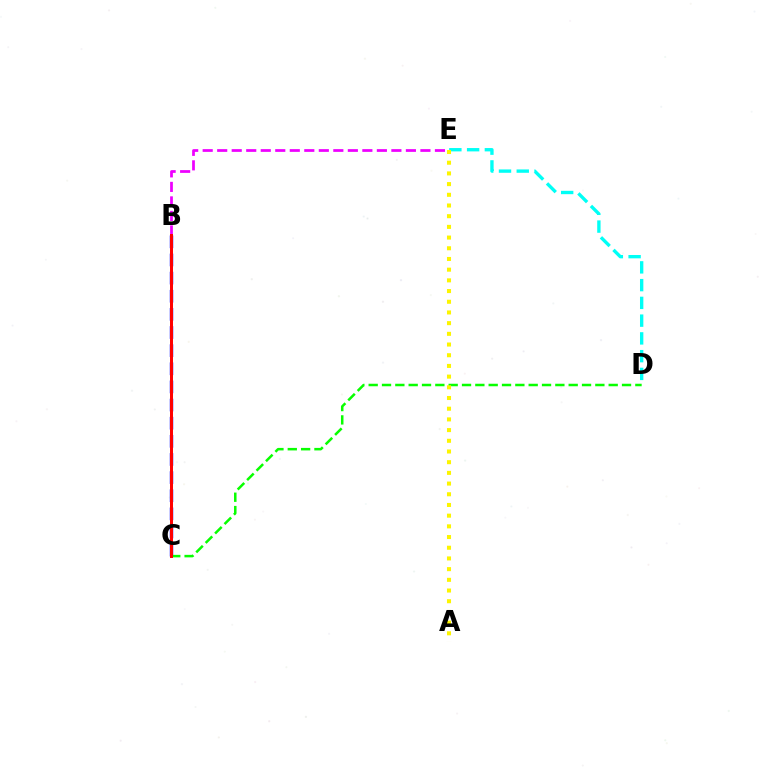{('B', 'C'): [{'color': '#0010ff', 'line_style': 'dashed', 'thickness': 2.46}, {'color': '#ff0000', 'line_style': 'solid', 'thickness': 2.16}], ('B', 'E'): [{'color': '#ee00ff', 'line_style': 'dashed', 'thickness': 1.97}], ('C', 'D'): [{'color': '#08ff00', 'line_style': 'dashed', 'thickness': 1.81}], ('D', 'E'): [{'color': '#00fff6', 'line_style': 'dashed', 'thickness': 2.41}], ('A', 'E'): [{'color': '#fcf500', 'line_style': 'dotted', 'thickness': 2.91}]}